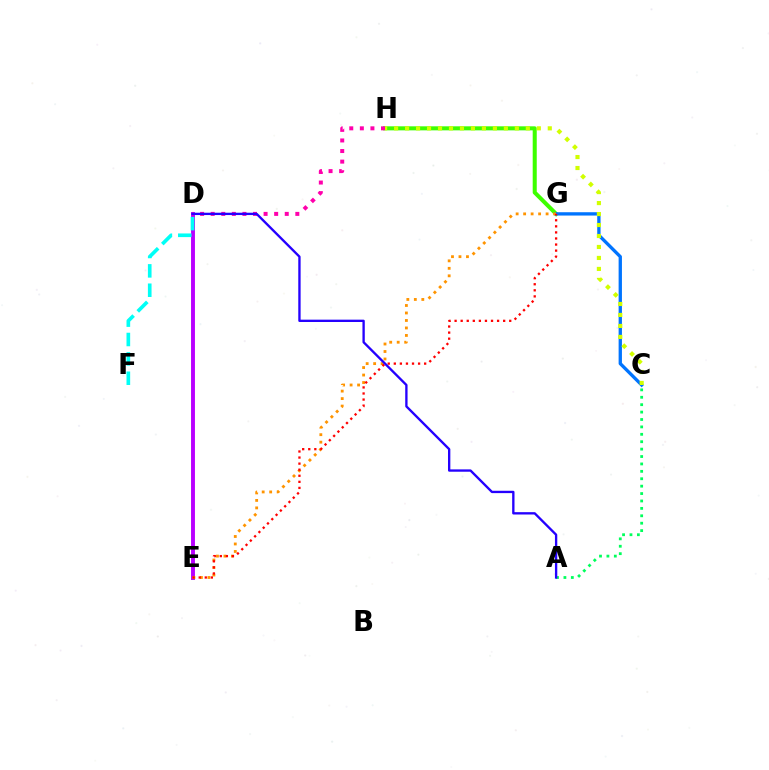{('G', 'H'): [{'color': '#3dff00', 'line_style': 'solid', 'thickness': 2.91}], ('D', 'E'): [{'color': '#b900ff', 'line_style': 'solid', 'thickness': 2.81}], ('C', 'G'): [{'color': '#0074ff', 'line_style': 'solid', 'thickness': 2.39}], ('D', 'H'): [{'color': '#ff00ac', 'line_style': 'dotted', 'thickness': 2.87}], ('A', 'C'): [{'color': '#00ff5c', 'line_style': 'dotted', 'thickness': 2.01}], ('E', 'G'): [{'color': '#ff9400', 'line_style': 'dotted', 'thickness': 2.03}, {'color': '#ff0000', 'line_style': 'dotted', 'thickness': 1.65}], ('C', 'H'): [{'color': '#d1ff00', 'line_style': 'dotted', 'thickness': 2.98}], ('D', 'F'): [{'color': '#00fff6', 'line_style': 'dashed', 'thickness': 2.63}], ('A', 'D'): [{'color': '#2500ff', 'line_style': 'solid', 'thickness': 1.69}]}